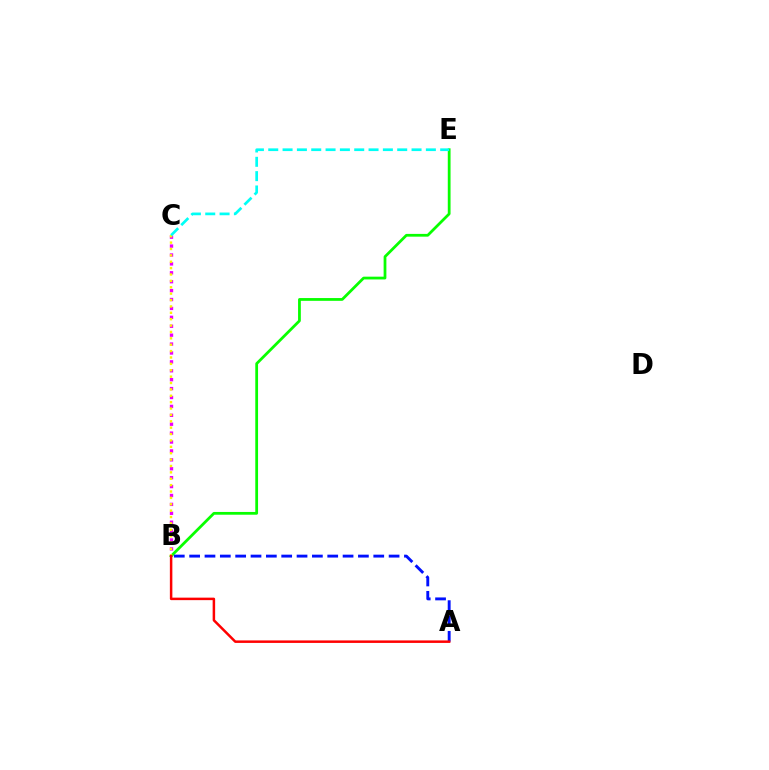{('B', 'C'): [{'color': '#ee00ff', 'line_style': 'dotted', 'thickness': 2.42}, {'color': '#fcf500', 'line_style': 'dotted', 'thickness': 1.73}], ('B', 'E'): [{'color': '#08ff00', 'line_style': 'solid', 'thickness': 1.99}], ('A', 'B'): [{'color': '#0010ff', 'line_style': 'dashed', 'thickness': 2.08}, {'color': '#ff0000', 'line_style': 'solid', 'thickness': 1.8}], ('C', 'E'): [{'color': '#00fff6', 'line_style': 'dashed', 'thickness': 1.95}]}